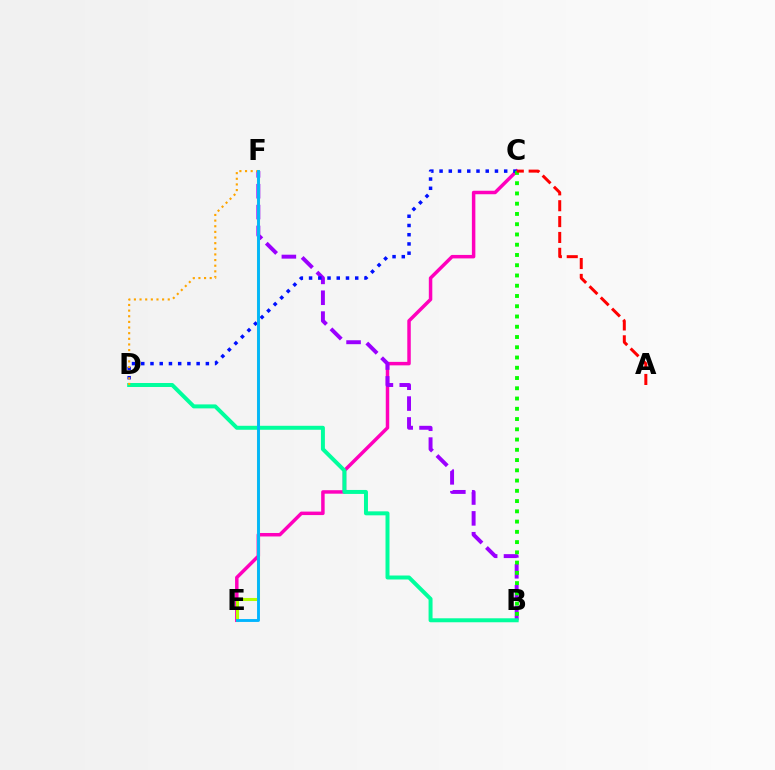{('C', 'E'): [{'color': '#ff00bd', 'line_style': 'solid', 'thickness': 2.51}], ('B', 'F'): [{'color': '#9b00ff', 'line_style': 'dashed', 'thickness': 2.83}], ('E', 'F'): [{'color': '#b3ff00', 'line_style': 'solid', 'thickness': 2.2}, {'color': '#00b5ff', 'line_style': 'solid', 'thickness': 2.07}], ('B', 'D'): [{'color': '#00ff9d', 'line_style': 'solid', 'thickness': 2.86}], ('C', 'D'): [{'color': '#0010ff', 'line_style': 'dotted', 'thickness': 2.51}], ('B', 'C'): [{'color': '#08ff00', 'line_style': 'dotted', 'thickness': 2.79}], ('D', 'F'): [{'color': '#ffa500', 'line_style': 'dotted', 'thickness': 1.53}], ('A', 'C'): [{'color': '#ff0000', 'line_style': 'dashed', 'thickness': 2.16}]}